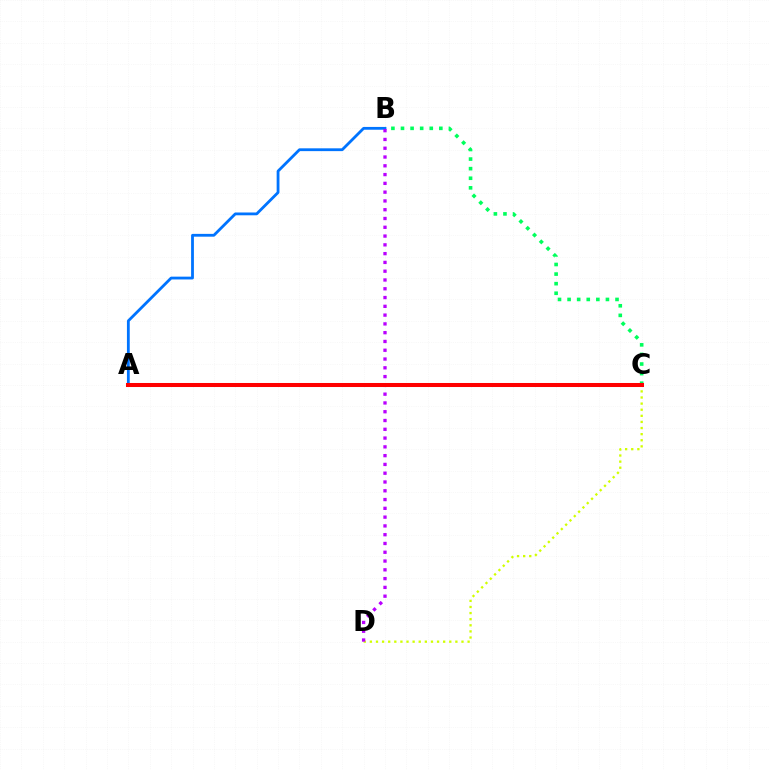{('C', 'D'): [{'color': '#d1ff00', 'line_style': 'dotted', 'thickness': 1.66}], ('B', 'C'): [{'color': '#00ff5c', 'line_style': 'dotted', 'thickness': 2.6}], ('A', 'B'): [{'color': '#0074ff', 'line_style': 'solid', 'thickness': 2.02}], ('B', 'D'): [{'color': '#b900ff', 'line_style': 'dotted', 'thickness': 2.39}], ('A', 'C'): [{'color': '#ff0000', 'line_style': 'solid', 'thickness': 2.9}]}